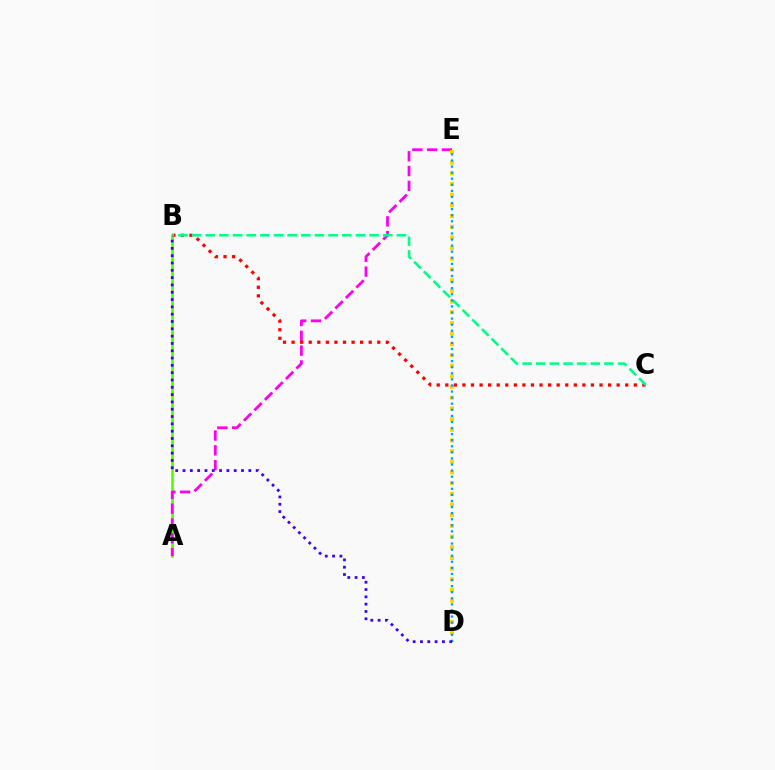{('A', 'B'): [{'color': '#4fff00', 'line_style': 'solid', 'thickness': 1.89}], ('A', 'E'): [{'color': '#ff00ed', 'line_style': 'dashed', 'thickness': 2.01}], ('D', 'E'): [{'color': '#ffd500', 'line_style': 'dotted', 'thickness': 2.9}, {'color': '#009eff', 'line_style': 'dotted', 'thickness': 1.65}], ('B', 'C'): [{'color': '#ff0000', 'line_style': 'dotted', 'thickness': 2.33}, {'color': '#00ff86', 'line_style': 'dashed', 'thickness': 1.85}], ('B', 'D'): [{'color': '#3700ff', 'line_style': 'dotted', 'thickness': 1.99}]}